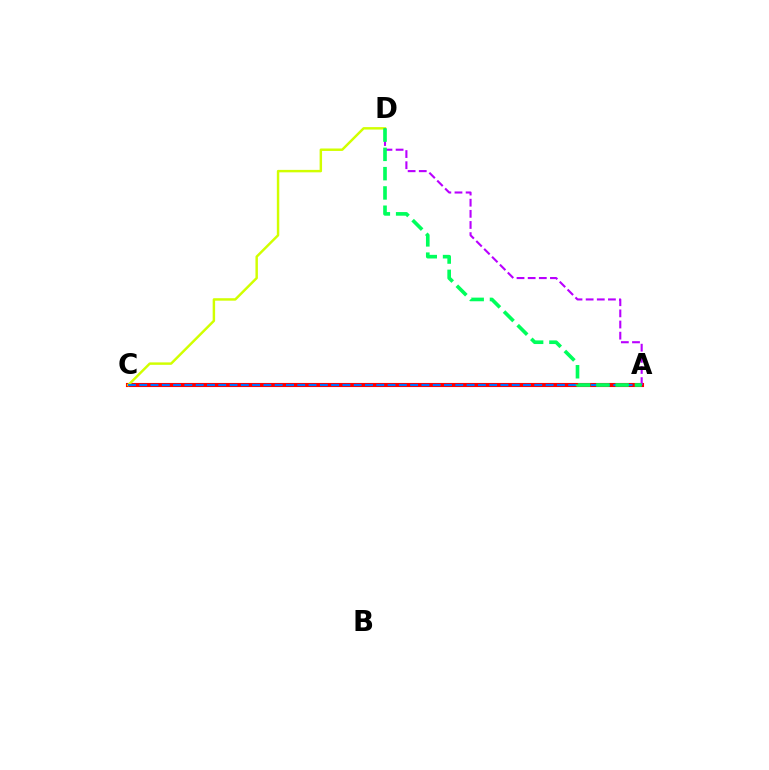{('A', 'C'): [{'color': '#ff0000', 'line_style': 'solid', 'thickness': 2.95}, {'color': '#0074ff', 'line_style': 'dashed', 'thickness': 1.53}], ('C', 'D'): [{'color': '#d1ff00', 'line_style': 'solid', 'thickness': 1.77}], ('A', 'D'): [{'color': '#b900ff', 'line_style': 'dashed', 'thickness': 1.51}, {'color': '#00ff5c', 'line_style': 'dashed', 'thickness': 2.62}]}